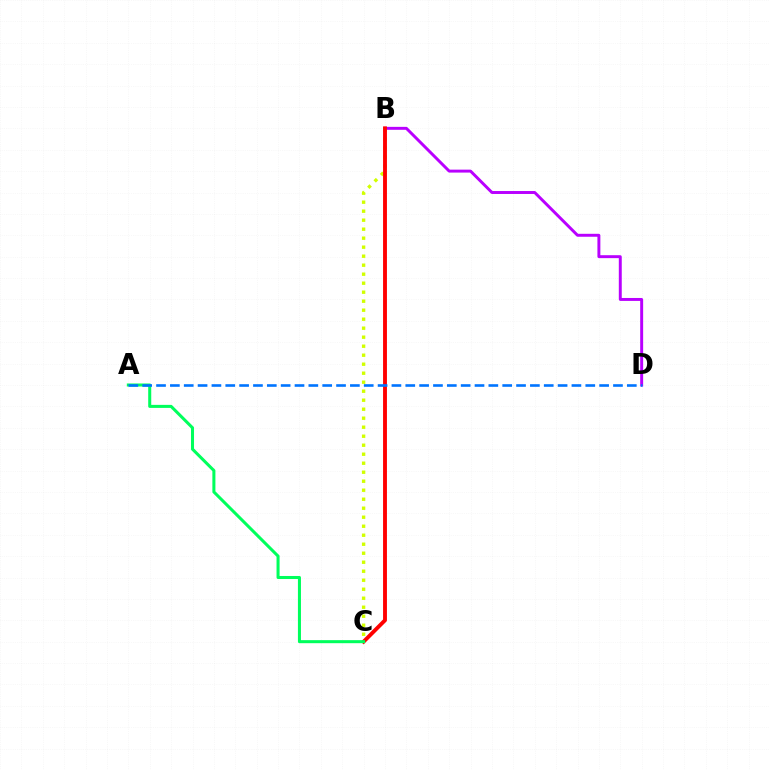{('B', 'D'): [{'color': '#b900ff', 'line_style': 'solid', 'thickness': 2.12}], ('B', 'C'): [{'color': '#d1ff00', 'line_style': 'dotted', 'thickness': 2.45}, {'color': '#ff0000', 'line_style': 'solid', 'thickness': 2.79}], ('A', 'C'): [{'color': '#00ff5c', 'line_style': 'solid', 'thickness': 2.19}], ('A', 'D'): [{'color': '#0074ff', 'line_style': 'dashed', 'thickness': 1.88}]}